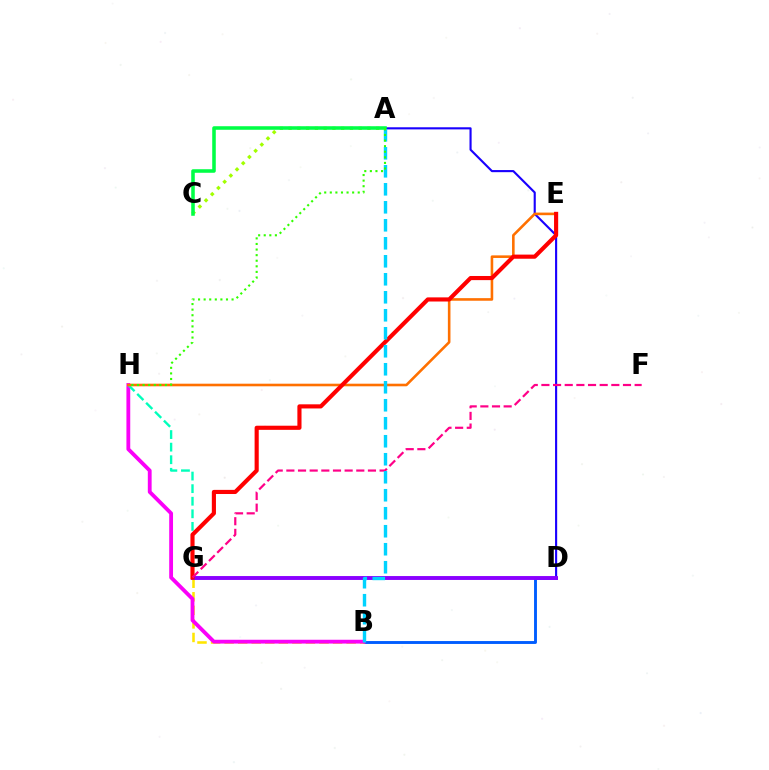{('B', 'D'): [{'color': '#005dff', 'line_style': 'solid', 'thickness': 2.08}], ('B', 'G'): [{'color': '#ffe600', 'line_style': 'dashed', 'thickness': 1.84}], ('A', 'D'): [{'color': '#1900ff', 'line_style': 'solid', 'thickness': 1.53}], ('D', 'G'): [{'color': '#8a00ff', 'line_style': 'solid', 'thickness': 2.81}], ('B', 'H'): [{'color': '#fa00f9', 'line_style': 'solid', 'thickness': 2.75}], ('A', 'C'): [{'color': '#a2ff00', 'line_style': 'dotted', 'thickness': 2.38}, {'color': '#00ff45', 'line_style': 'solid', 'thickness': 2.56}], ('G', 'H'): [{'color': '#00ffbb', 'line_style': 'dashed', 'thickness': 1.71}], ('E', 'H'): [{'color': '#ff7000', 'line_style': 'solid', 'thickness': 1.87}], ('E', 'G'): [{'color': '#ff0000', 'line_style': 'solid', 'thickness': 2.97}], ('F', 'G'): [{'color': '#ff0088', 'line_style': 'dashed', 'thickness': 1.58}], ('A', 'B'): [{'color': '#00d3ff', 'line_style': 'dashed', 'thickness': 2.44}], ('A', 'H'): [{'color': '#31ff00', 'line_style': 'dotted', 'thickness': 1.52}]}